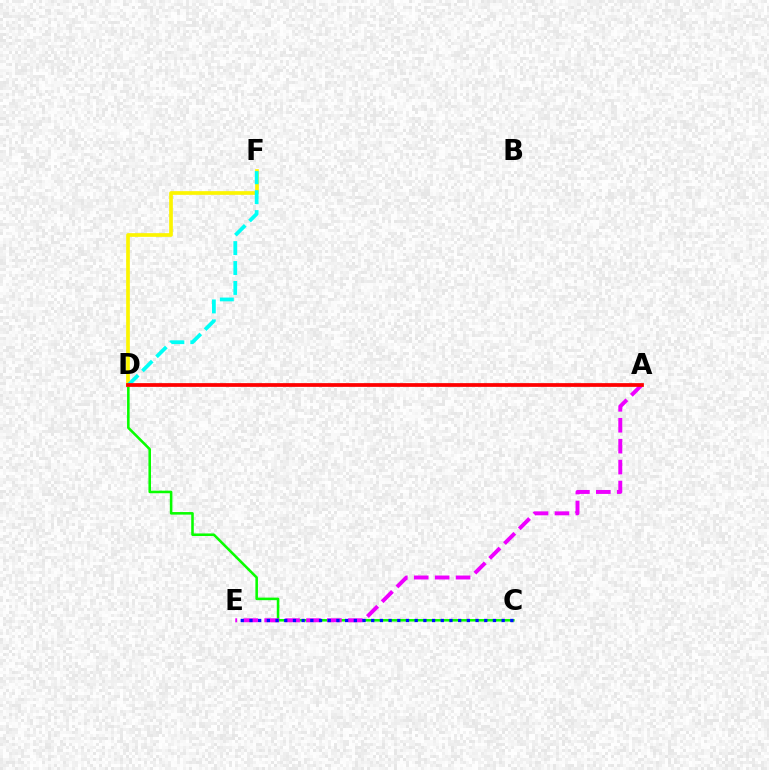{('C', 'D'): [{'color': '#08ff00', 'line_style': 'solid', 'thickness': 1.85}], ('A', 'E'): [{'color': '#ee00ff', 'line_style': 'dashed', 'thickness': 2.84}], ('C', 'E'): [{'color': '#0010ff', 'line_style': 'dotted', 'thickness': 2.36}], ('D', 'F'): [{'color': '#fcf500', 'line_style': 'solid', 'thickness': 2.65}, {'color': '#00fff6', 'line_style': 'dashed', 'thickness': 2.71}], ('A', 'D'): [{'color': '#ff0000', 'line_style': 'solid', 'thickness': 2.69}]}